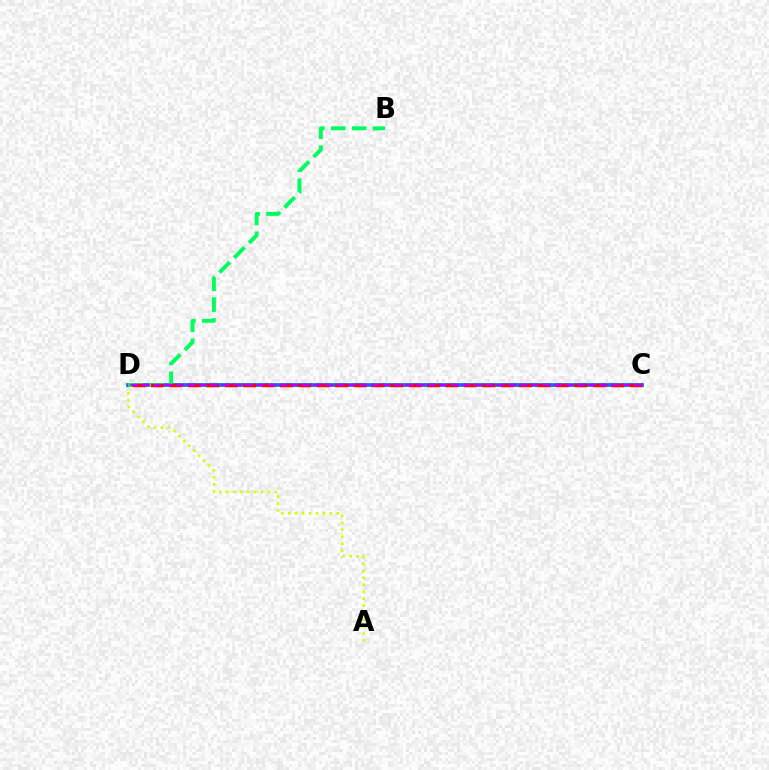{('A', 'D'): [{'color': '#d1ff00', 'line_style': 'dotted', 'thickness': 1.89}], ('C', 'D'): [{'color': '#0074ff', 'line_style': 'solid', 'thickness': 2.7}, {'color': '#ff0000', 'line_style': 'dashed', 'thickness': 2.5}, {'color': '#b900ff', 'line_style': 'dashed', 'thickness': 1.56}], ('B', 'D'): [{'color': '#00ff5c', 'line_style': 'dashed', 'thickness': 2.84}]}